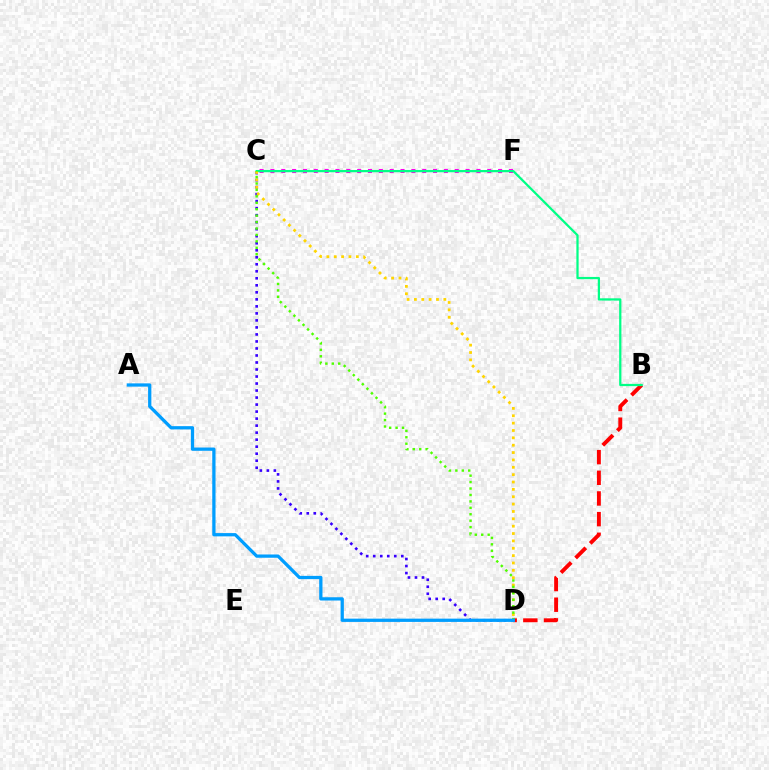{('B', 'D'): [{'color': '#ff0000', 'line_style': 'dashed', 'thickness': 2.81}], ('C', 'F'): [{'color': '#ff00ed', 'line_style': 'dotted', 'thickness': 2.95}], ('C', 'D'): [{'color': '#3700ff', 'line_style': 'dotted', 'thickness': 1.91}, {'color': '#ffd500', 'line_style': 'dotted', 'thickness': 2.0}, {'color': '#4fff00', 'line_style': 'dotted', 'thickness': 1.75}], ('B', 'C'): [{'color': '#00ff86', 'line_style': 'solid', 'thickness': 1.62}], ('A', 'D'): [{'color': '#009eff', 'line_style': 'solid', 'thickness': 2.35}]}